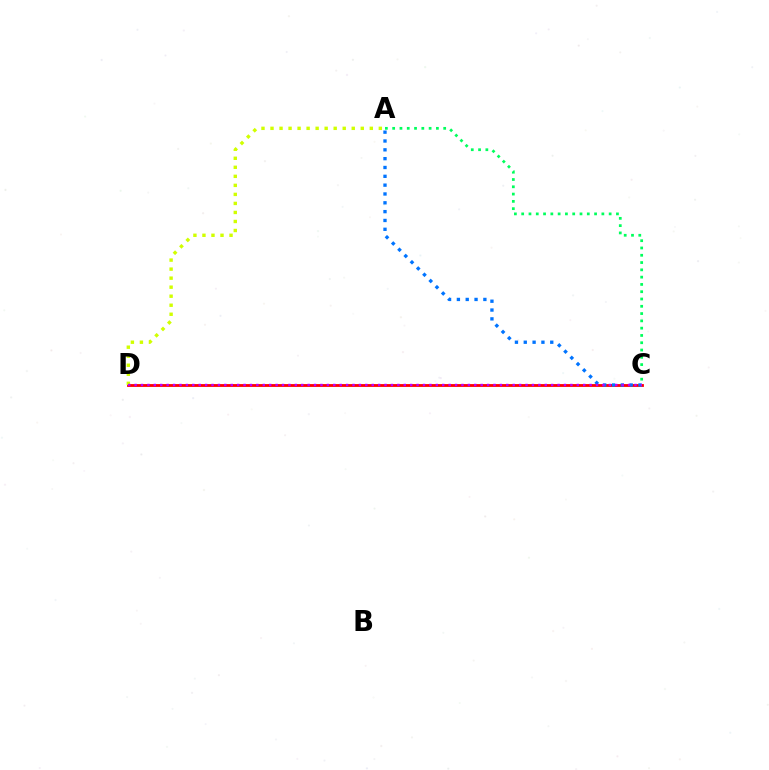{('C', 'D'): [{'color': '#ff0000', 'line_style': 'solid', 'thickness': 2.03}, {'color': '#b900ff', 'line_style': 'dotted', 'thickness': 1.74}], ('A', 'C'): [{'color': '#0074ff', 'line_style': 'dotted', 'thickness': 2.4}, {'color': '#00ff5c', 'line_style': 'dotted', 'thickness': 1.98}], ('A', 'D'): [{'color': '#d1ff00', 'line_style': 'dotted', 'thickness': 2.45}]}